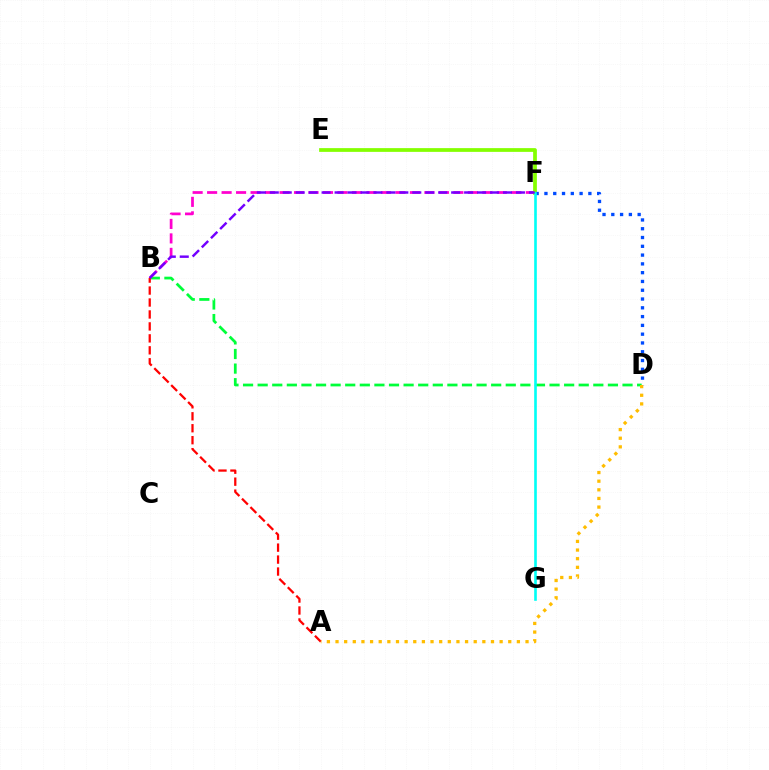{('B', 'D'): [{'color': '#00ff39', 'line_style': 'dashed', 'thickness': 1.98}], ('B', 'F'): [{'color': '#ff00cf', 'line_style': 'dashed', 'thickness': 1.97}, {'color': '#7200ff', 'line_style': 'dashed', 'thickness': 1.76}], ('E', 'F'): [{'color': '#84ff00', 'line_style': 'solid', 'thickness': 2.7}], ('D', 'F'): [{'color': '#004bff', 'line_style': 'dotted', 'thickness': 2.39}], ('A', 'B'): [{'color': '#ff0000', 'line_style': 'dashed', 'thickness': 1.62}], ('F', 'G'): [{'color': '#00fff6', 'line_style': 'solid', 'thickness': 1.89}], ('A', 'D'): [{'color': '#ffbd00', 'line_style': 'dotted', 'thickness': 2.35}]}